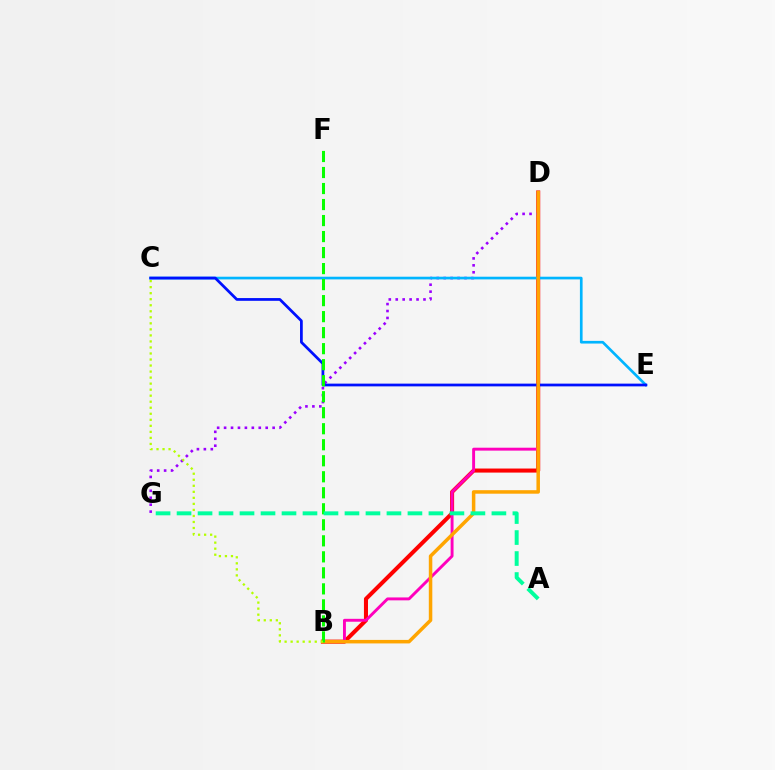{('B', 'D'): [{'color': '#ff0000', 'line_style': 'solid', 'thickness': 2.92}, {'color': '#ff00bd', 'line_style': 'solid', 'thickness': 2.09}, {'color': '#ffa500', 'line_style': 'solid', 'thickness': 2.53}], ('D', 'G'): [{'color': '#9b00ff', 'line_style': 'dotted', 'thickness': 1.88}], ('C', 'E'): [{'color': '#00b5ff', 'line_style': 'solid', 'thickness': 1.92}, {'color': '#0010ff', 'line_style': 'solid', 'thickness': 1.98}], ('B', 'F'): [{'color': '#08ff00', 'line_style': 'dashed', 'thickness': 2.18}], ('A', 'G'): [{'color': '#00ff9d', 'line_style': 'dashed', 'thickness': 2.85}], ('B', 'C'): [{'color': '#b3ff00', 'line_style': 'dotted', 'thickness': 1.64}]}